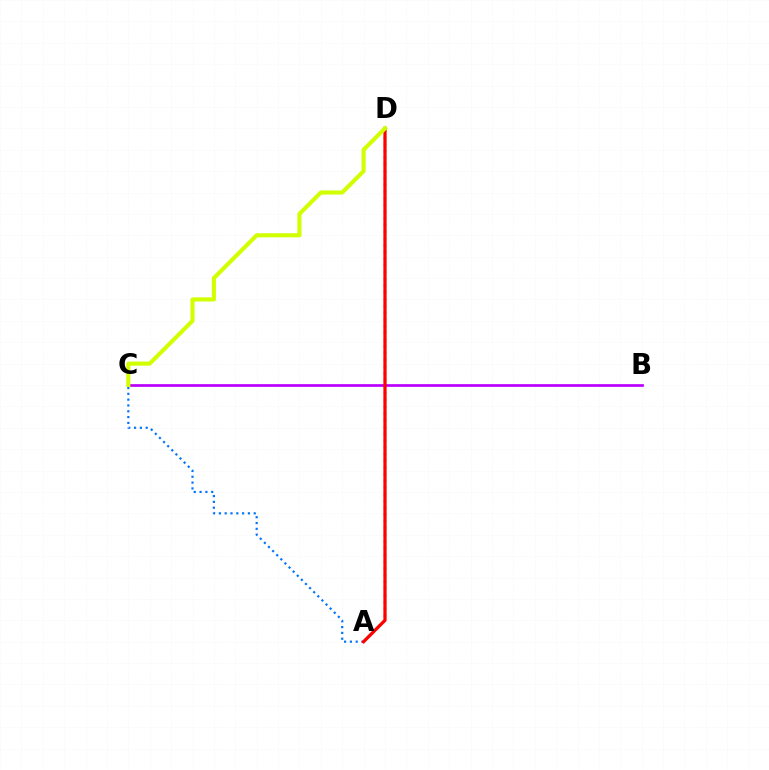{('A', 'D'): [{'color': '#00ff5c', 'line_style': 'dotted', 'thickness': 1.83}, {'color': '#ff0000', 'line_style': 'solid', 'thickness': 2.33}], ('B', 'C'): [{'color': '#b900ff', 'line_style': 'solid', 'thickness': 1.95}], ('A', 'C'): [{'color': '#0074ff', 'line_style': 'dotted', 'thickness': 1.58}], ('C', 'D'): [{'color': '#d1ff00', 'line_style': 'solid', 'thickness': 2.94}]}